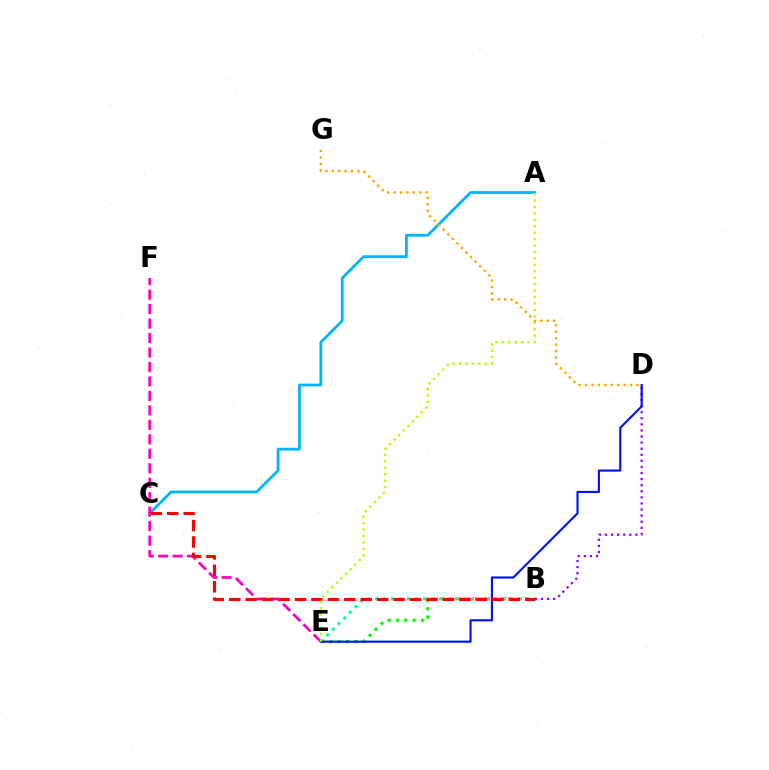{('B', 'D'): [{'color': '#9b00ff', 'line_style': 'dotted', 'thickness': 1.65}], ('A', 'C'): [{'color': '#00b5ff', 'line_style': 'solid', 'thickness': 2.0}], ('B', 'E'): [{'color': '#00ff9d', 'line_style': 'dotted', 'thickness': 2.17}, {'color': '#08ff00', 'line_style': 'dotted', 'thickness': 2.28}], ('E', 'F'): [{'color': '#ff00bd', 'line_style': 'dashed', 'thickness': 1.97}], ('D', 'E'): [{'color': '#0010ff', 'line_style': 'solid', 'thickness': 1.53}], ('B', 'C'): [{'color': '#ff0000', 'line_style': 'dashed', 'thickness': 2.23}], ('A', 'E'): [{'color': '#b3ff00', 'line_style': 'dotted', 'thickness': 1.75}], ('D', 'G'): [{'color': '#ffa500', 'line_style': 'dotted', 'thickness': 1.75}]}